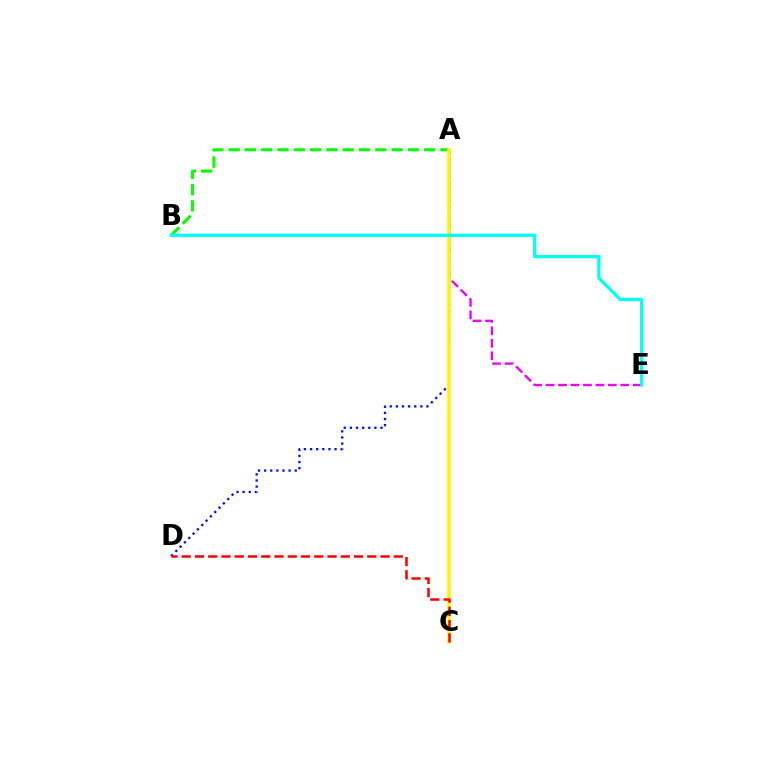{('A', 'E'): [{'color': '#ee00ff', 'line_style': 'dashed', 'thickness': 1.69}], ('A', 'B'): [{'color': '#08ff00', 'line_style': 'dashed', 'thickness': 2.21}], ('A', 'D'): [{'color': '#0010ff', 'line_style': 'dotted', 'thickness': 1.66}], ('A', 'C'): [{'color': '#fcf500', 'line_style': 'solid', 'thickness': 2.55}], ('C', 'D'): [{'color': '#ff0000', 'line_style': 'dashed', 'thickness': 1.8}], ('B', 'E'): [{'color': '#00fff6', 'line_style': 'solid', 'thickness': 2.35}]}